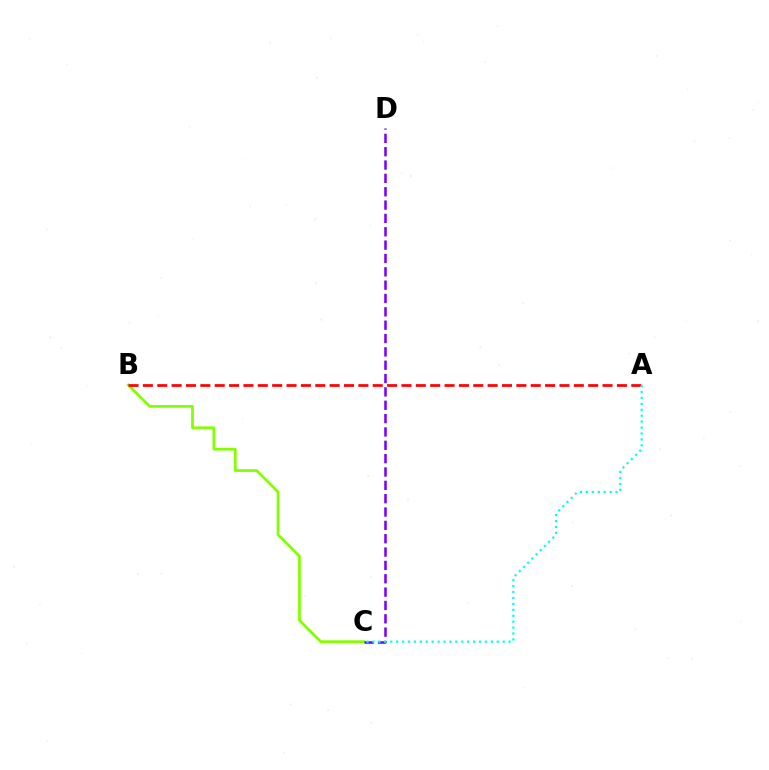{('B', 'C'): [{'color': '#84ff00', 'line_style': 'solid', 'thickness': 1.99}], ('A', 'B'): [{'color': '#ff0000', 'line_style': 'dashed', 'thickness': 1.95}], ('C', 'D'): [{'color': '#7200ff', 'line_style': 'dashed', 'thickness': 1.81}], ('A', 'C'): [{'color': '#00fff6', 'line_style': 'dotted', 'thickness': 1.61}]}